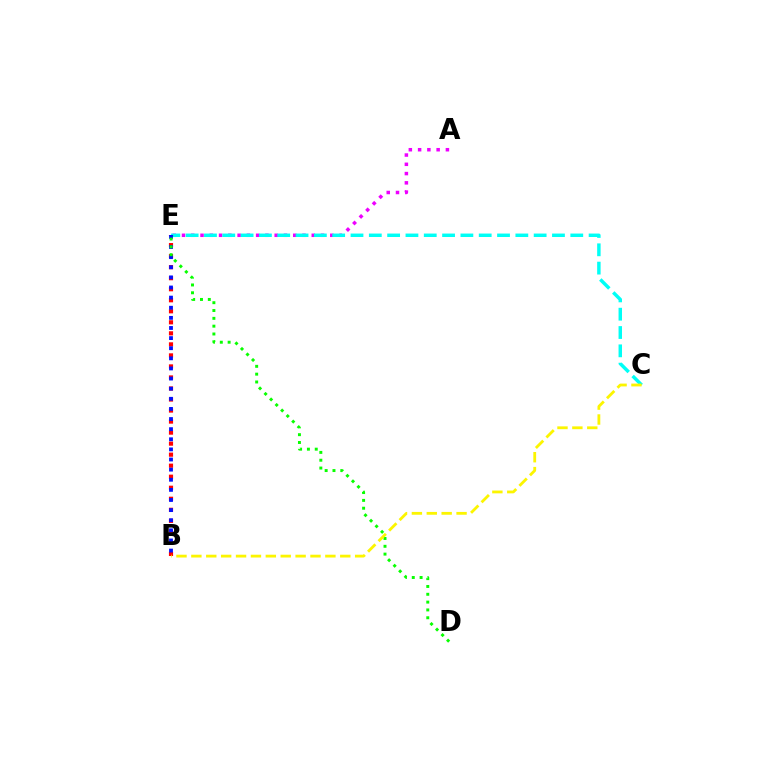{('A', 'E'): [{'color': '#ee00ff', 'line_style': 'dotted', 'thickness': 2.52}], ('C', 'E'): [{'color': '#00fff6', 'line_style': 'dashed', 'thickness': 2.49}], ('B', 'E'): [{'color': '#ff0000', 'line_style': 'dotted', 'thickness': 3.0}, {'color': '#0010ff', 'line_style': 'dotted', 'thickness': 2.75}], ('D', 'E'): [{'color': '#08ff00', 'line_style': 'dotted', 'thickness': 2.13}], ('B', 'C'): [{'color': '#fcf500', 'line_style': 'dashed', 'thickness': 2.02}]}